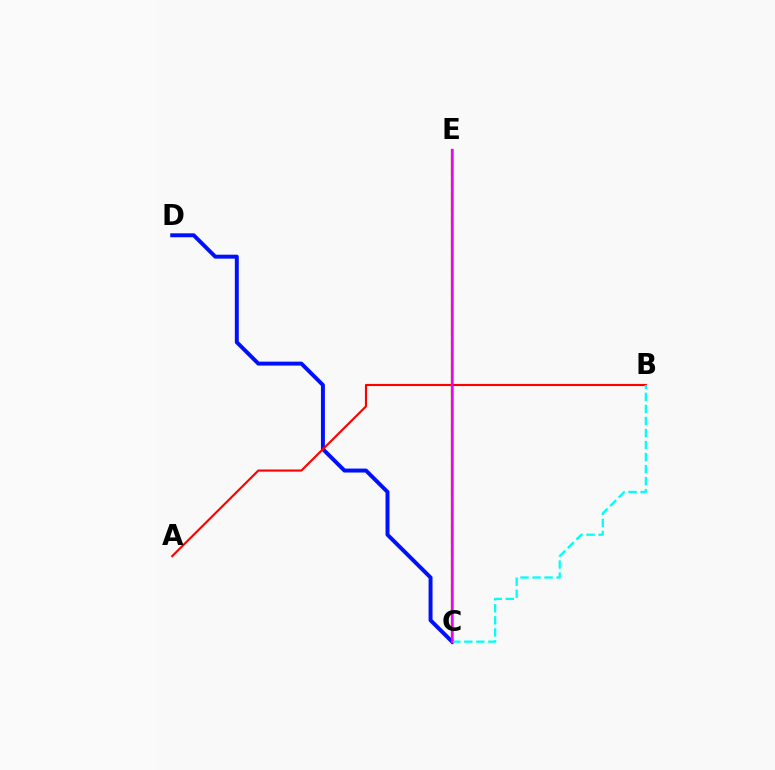{('C', 'E'): [{'color': '#fcf500', 'line_style': 'dashed', 'thickness': 1.67}, {'color': '#08ff00', 'line_style': 'solid', 'thickness': 2.27}, {'color': '#ee00ff', 'line_style': 'solid', 'thickness': 1.59}], ('C', 'D'): [{'color': '#0010ff', 'line_style': 'solid', 'thickness': 2.84}], ('A', 'B'): [{'color': '#ff0000', 'line_style': 'solid', 'thickness': 1.53}], ('B', 'C'): [{'color': '#00fff6', 'line_style': 'dashed', 'thickness': 1.63}]}